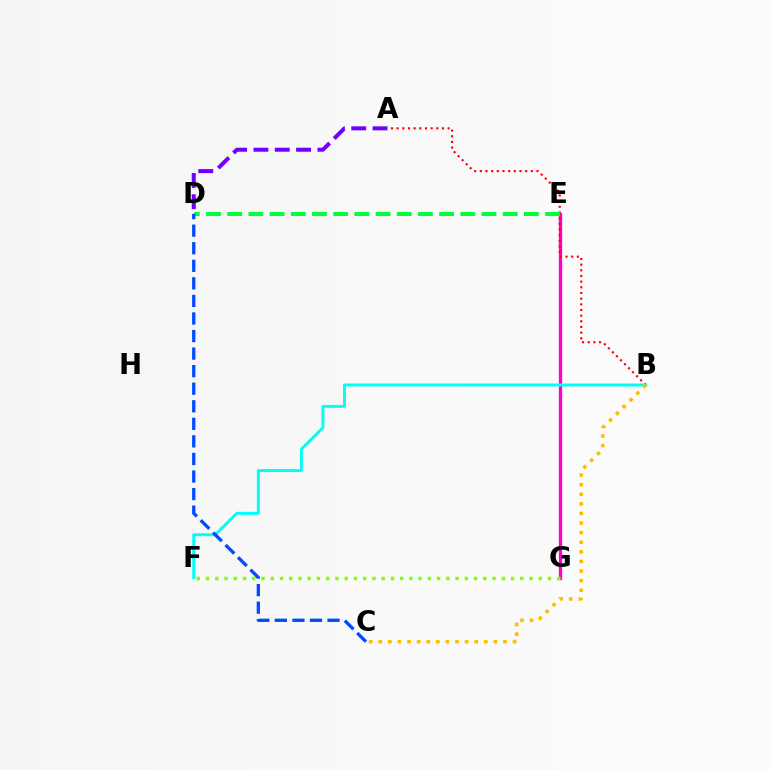{('E', 'G'): [{'color': '#ff00cf', 'line_style': 'solid', 'thickness': 2.39}], ('A', 'B'): [{'color': '#ff0000', 'line_style': 'dotted', 'thickness': 1.54}], ('F', 'G'): [{'color': '#84ff00', 'line_style': 'dotted', 'thickness': 2.51}], ('B', 'F'): [{'color': '#00fff6', 'line_style': 'solid', 'thickness': 2.14}], ('B', 'C'): [{'color': '#ffbd00', 'line_style': 'dotted', 'thickness': 2.61}], ('A', 'D'): [{'color': '#7200ff', 'line_style': 'dashed', 'thickness': 2.9}], ('D', 'E'): [{'color': '#00ff39', 'line_style': 'dashed', 'thickness': 2.88}], ('C', 'D'): [{'color': '#004bff', 'line_style': 'dashed', 'thickness': 2.39}]}